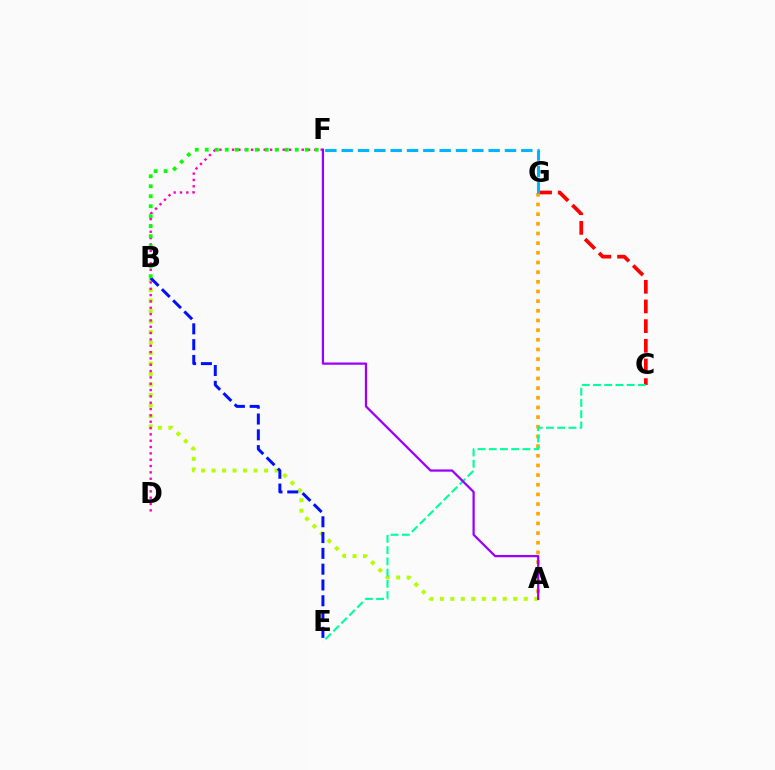{('C', 'G'): [{'color': '#ff0000', 'line_style': 'dashed', 'thickness': 2.67}], ('A', 'B'): [{'color': '#b3ff00', 'line_style': 'dotted', 'thickness': 2.85}], ('B', 'E'): [{'color': '#0010ff', 'line_style': 'dashed', 'thickness': 2.15}], ('D', 'F'): [{'color': '#ff00bd', 'line_style': 'dotted', 'thickness': 1.72}], ('A', 'G'): [{'color': '#ffa500', 'line_style': 'dotted', 'thickness': 2.63}], ('B', 'F'): [{'color': '#08ff00', 'line_style': 'dotted', 'thickness': 2.72}], ('C', 'E'): [{'color': '#00ff9d', 'line_style': 'dashed', 'thickness': 1.53}], ('A', 'F'): [{'color': '#9b00ff', 'line_style': 'solid', 'thickness': 1.62}], ('F', 'G'): [{'color': '#00b5ff', 'line_style': 'dashed', 'thickness': 2.22}]}